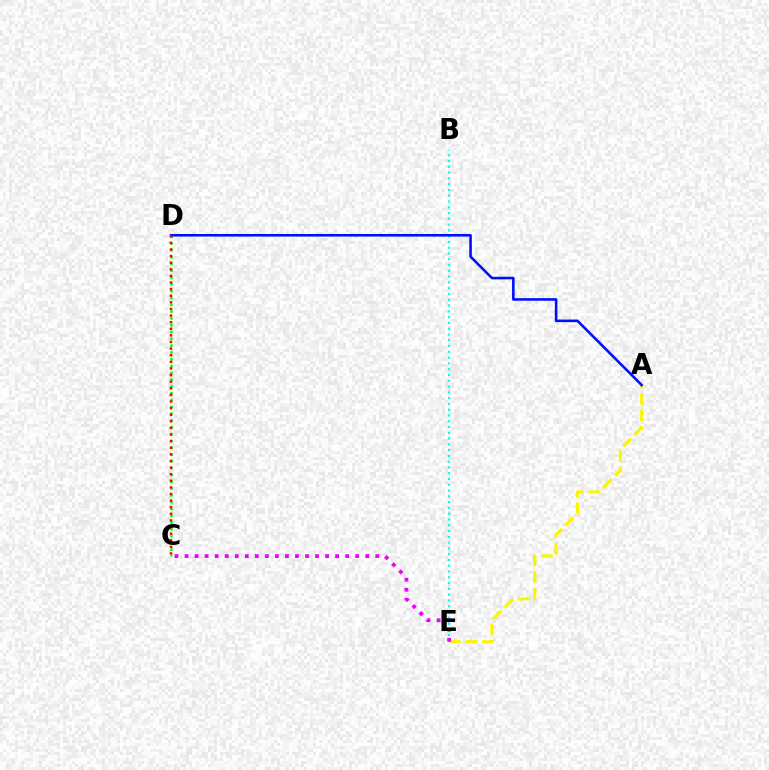{('A', 'E'): [{'color': '#fcf500', 'line_style': 'dashed', 'thickness': 2.24}], ('B', 'E'): [{'color': '#00fff6', 'line_style': 'dotted', 'thickness': 1.57}], ('C', 'D'): [{'color': '#08ff00', 'line_style': 'dotted', 'thickness': 1.85}, {'color': '#ff0000', 'line_style': 'dotted', 'thickness': 1.8}], ('A', 'D'): [{'color': '#0010ff', 'line_style': 'solid', 'thickness': 1.86}], ('C', 'E'): [{'color': '#ee00ff', 'line_style': 'dotted', 'thickness': 2.73}]}